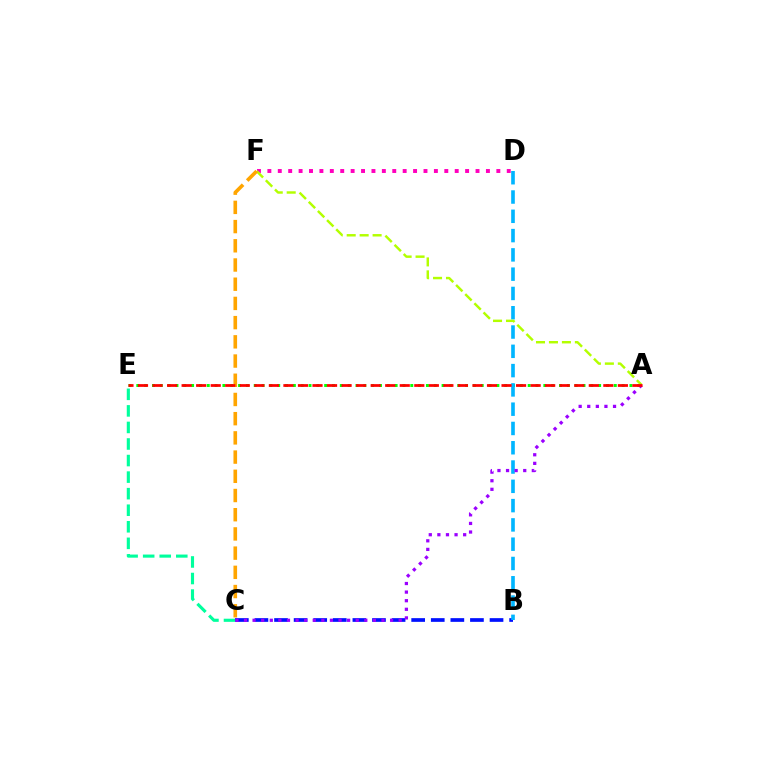{('D', 'F'): [{'color': '#ff00bd', 'line_style': 'dotted', 'thickness': 2.83}], ('A', 'E'): [{'color': '#08ff00', 'line_style': 'dotted', 'thickness': 2.13}, {'color': '#ff0000', 'line_style': 'dashed', 'thickness': 1.98}], ('B', 'C'): [{'color': '#0010ff', 'line_style': 'dashed', 'thickness': 2.66}], ('B', 'D'): [{'color': '#00b5ff', 'line_style': 'dashed', 'thickness': 2.62}], ('A', 'F'): [{'color': '#b3ff00', 'line_style': 'dashed', 'thickness': 1.76}], ('C', 'E'): [{'color': '#00ff9d', 'line_style': 'dashed', 'thickness': 2.25}], ('C', 'F'): [{'color': '#ffa500', 'line_style': 'dashed', 'thickness': 2.61}], ('A', 'C'): [{'color': '#9b00ff', 'line_style': 'dotted', 'thickness': 2.33}]}